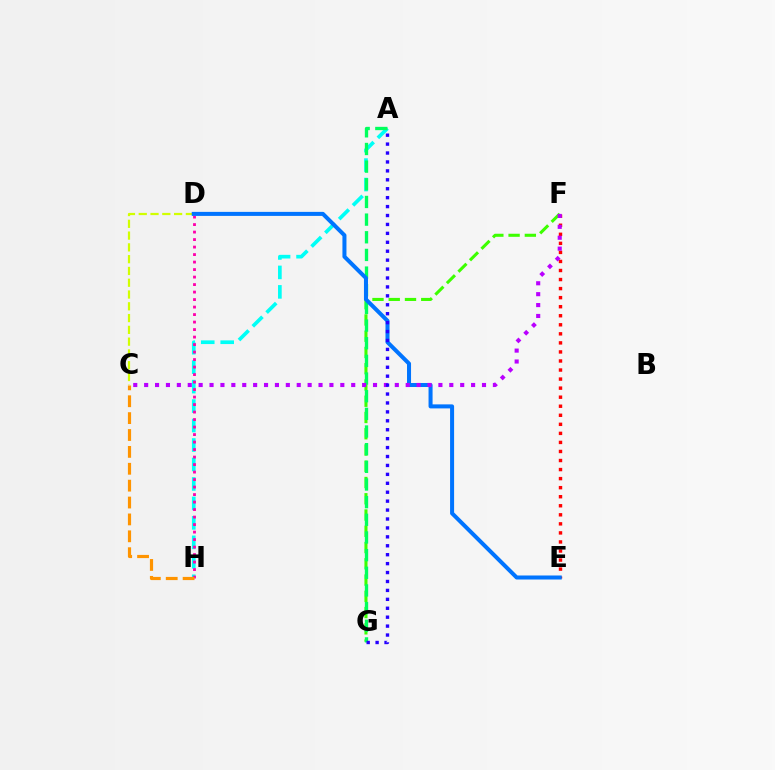{('F', 'G'): [{'color': '#3dff00', 'line_style': 'dashed', 'thickness': 2.21}], ('A', 'H'): [{'color': '#00fff6', 'line_style': 'dashed', 'thickness': 2.64}], ('C', 'D'): [{'color': '#d1ff00', 'line_style': 'dashed', 'thickness': 1.6}], ('E', 'F'): [{'color': '#ff0000', 'line_style': 'dotted', 'thickness': 2.46}], ('A', 'G'): [{'color': '#00ff5c', 'line_style': 'dashed', 'thickness': 2.4}, {'color': '#2500ff', 'line_style': 'dotted', 'thickness': 2.43}], ('D', 'H'): [{'color': '#ff00ac', 'line_style': 'dotted', 'thickness': 2.04}], ('C', 'H'): [{'color': '#ff9400', 'line_style': 'dashed', 'thickness': 2.29}], ('D', 'E'): [{'color': '#0074ff', 'line_style': 'solid', 'thickness': 2.9}], ('C', 'F'): [{'color': '#b900ff', 'line_style': 'dotted', 'thickness': 2.96}]}